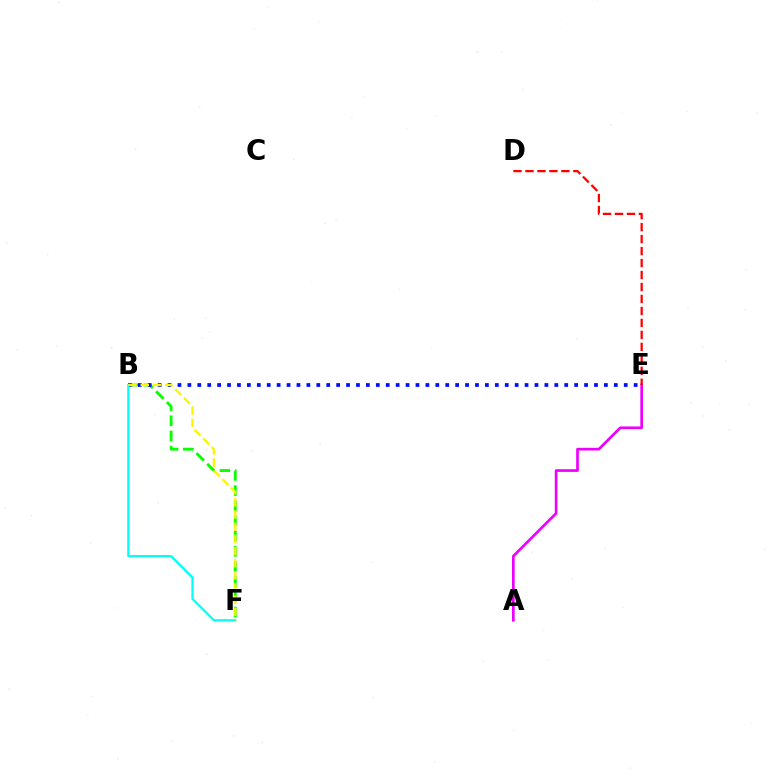{('B', 'F'): [{'color': '#08ff00', 'line_style': 'dashed', 'thickness': 2.06}, {'color': '#00fff6', 'line_style': 'solid', 'thickness': 1.6}, {'color': '#fcf500', 'line_style': 'dashed', 'thickness': 1.65}], ('B', 'E'): [{'color': '#0010ff', 'line_style': 'dotted', 'thickness': 2.69}], ('A', 'E'): [{'color': '#ee00ff', 'line_style': 'solid', 'thickness': 1.93}], ('D', 'E'): [{'color': '#ff0000', 'line_style': 'dashed', 'thickness': 1.63}]}